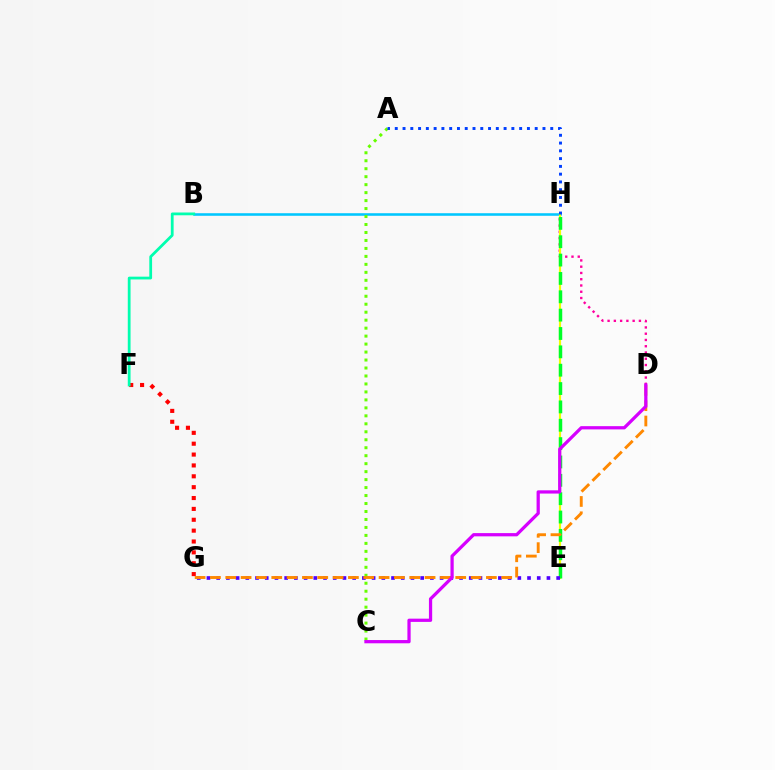{('D', 'H'): [{'color': '#ff00a0', 'line_style': 'dotted', 'thickness': 1.7}], ('B', 'H'): [{'color': '#00c7ff', 'line_style': 'solid', 'thickness': 1.85}], ('E', 'H'): [{'color': '#eeff00', 'line_style': 'solid', 'thickness': 1.57}, {'color': '#00ff27', 'line_style': 'dashed', 'thickness': 2.49}], ('F', 'G'): [{'color': '#ff0000', 'line_style': 'dotted', 'thickness': 2.95}], ('A', 'C'): [{'color': '#66ff00', 'line_style': 'dotted', 'thickness': 2.17}], ('E', 'G'): [{'color': '#4f00ff', 'line_style': 'dotted', 'thickness': 2.64}], ('B', 'F'): [{'color': '#00ffaf', 'line_style': 'solid', 'thickness': 2.0}], ('D', 'G'): [{'color': '#ff8800', 'line_style': 'dashed', 'thickness': 2.08}], ('C', 'D'): [{'color': '#d600ff', 'line_style': 'solid', 'thickness': 2.34}], ('A', 'H'): [{'color': '#003fff', 'line_style': 'dotted', 'thickness': 2.11}]}